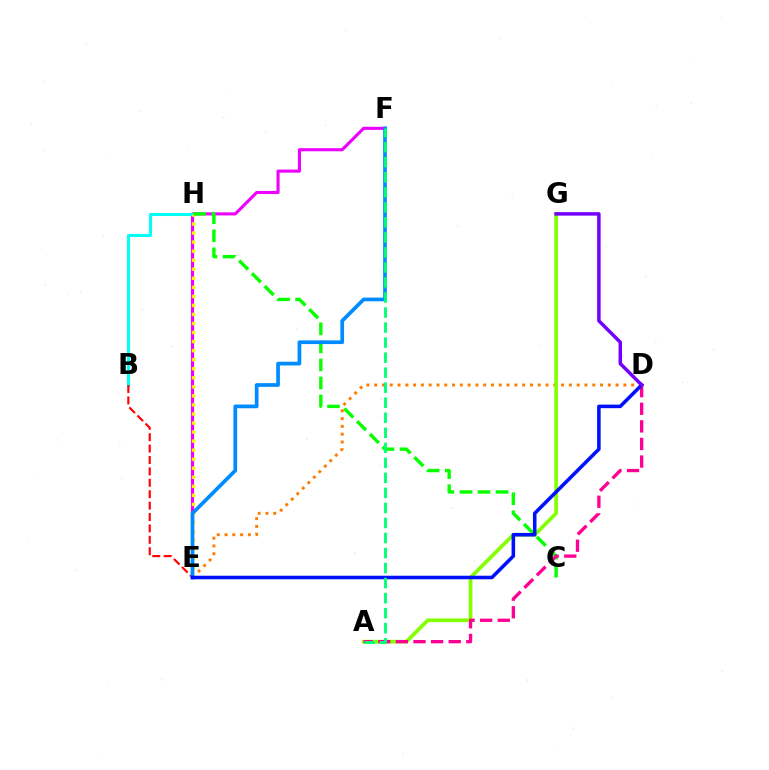{('D', 'E'): [{'color': '#ff7c00', 'line_style': 'dotted', 'thickness': 2.12}, {'color': '#0010ff', 'line_style': 'solid', 'thickness': 2.56}], ('E', 'F'): [{'color': '#ee00ff', 'line_style': 'solid', 'thickness': 2.23}, {'color': '#008cff', 'line_style': 'solid', 'thickness': 2.67}], ('B', 'H'): [{'color': '#00fff6', 'line_style': 'solid', 'thickness': 2.2}], ('E', 'H'): [{'color': '#fcf500', 'line_style': 'dotted', 'thickness': 2.46}], ('C', 'H'): [{'color': '#08ff00', 'line_style': 'dashed', 'thickness': 2.45}], ('A', 'G'): [{'color': '#84ff00', 'line_style': 'solid', 'thickness': 2.65}], ('A', 'D'): [{'color': '#ff0094', 'line_style': 'dashed', 'thickness': 2.39}], ('B', 'E'): [{'color': '#ff0000', 'line_style': 'dashed', 'thickness': 1.55}], ('D', 'G'): [{'color': '#7200ff', 'line_style': 'solid', 'thickness': 2.5}], ('A', 'F'): [{'color': '#00ff74', 'line_style': 'dashed', 'thickness': 2.04}]}